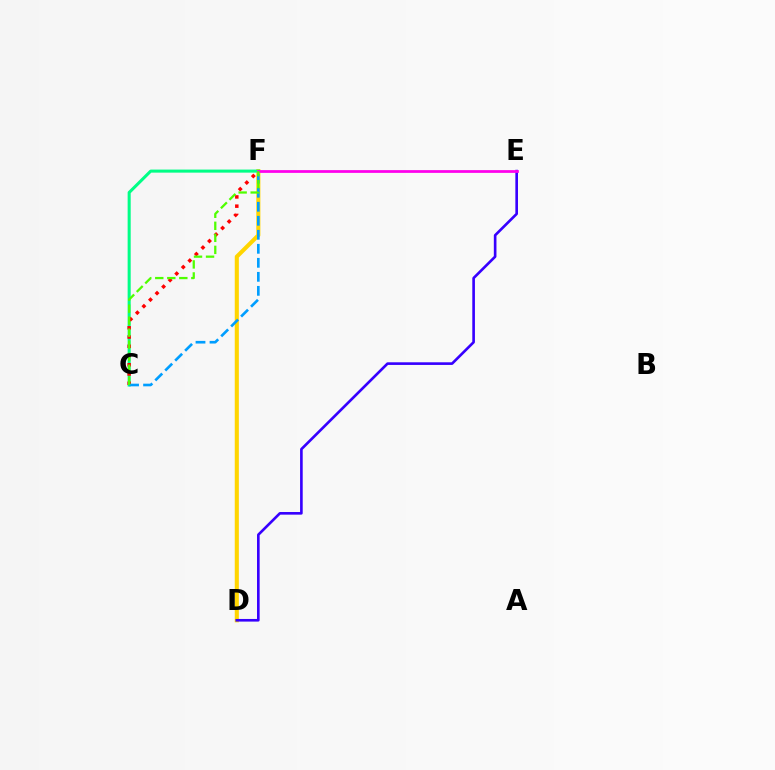{('D', 'F'): [{'color': '#ffd500', 'line_style': 'solid', 'thickness': 2.94}], ('C', 'F'): [{'color': '#00ff86', 'line_style': 'solid', 'thickness': 2.2}, {'color': '#ff0000', 'line_style': 'dotted', 'thickness': 2.51}, {'color': '#009eff', 'line_style': 'dashed', 'thickness': 1.9}, {'color': '#4fff00', 'line_style': 'dashed', 'thickness': 1.63}], ('D', 'E'): [{'color': '#3700ff', 'line_style': 'solid', 'thickness': 1.9}], ('E', 'F'): [{'color': '#ff00ed', 'line_style': 'solid', 'thickness': 1.98}]}